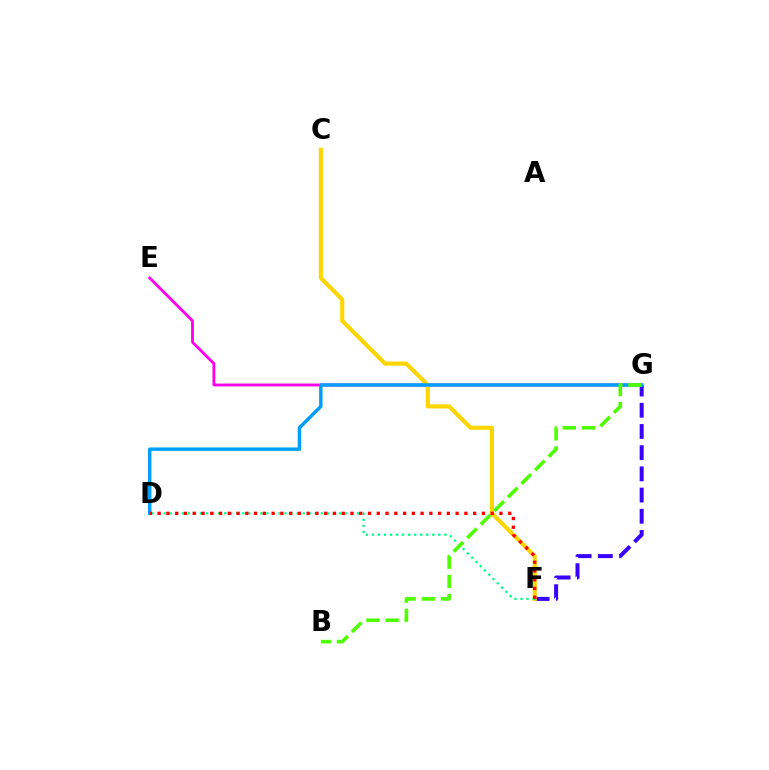{('E', 'G'): [{'color': '#ff00ed', 'line_style': 'solid', 'thickness': 2.05}], ('F', 'G'): [{'color': '#3700ff', 'line_style': 'dashed', 'thickness': 2.88}], ('C', 'F'): [{'color': '#ffd500', 'line_style': 'solid', 'thickness': 2.95}], ('D', 'G'): [{'color': '#009eff', 'line_style': 'solid', 'thickness': 2.47}], ('D', 'F'): [{'color': '#00ff86', 'line_style': 'dotted', 'thickness': 1.64}, {'color': '#ff0000', 'line_style': 'dotted', 'thickness': 2.38}], ('B', 'G'): [{'color': '#4fff00', 'line_style': 'dashed', 'thickness': 2.61}]}